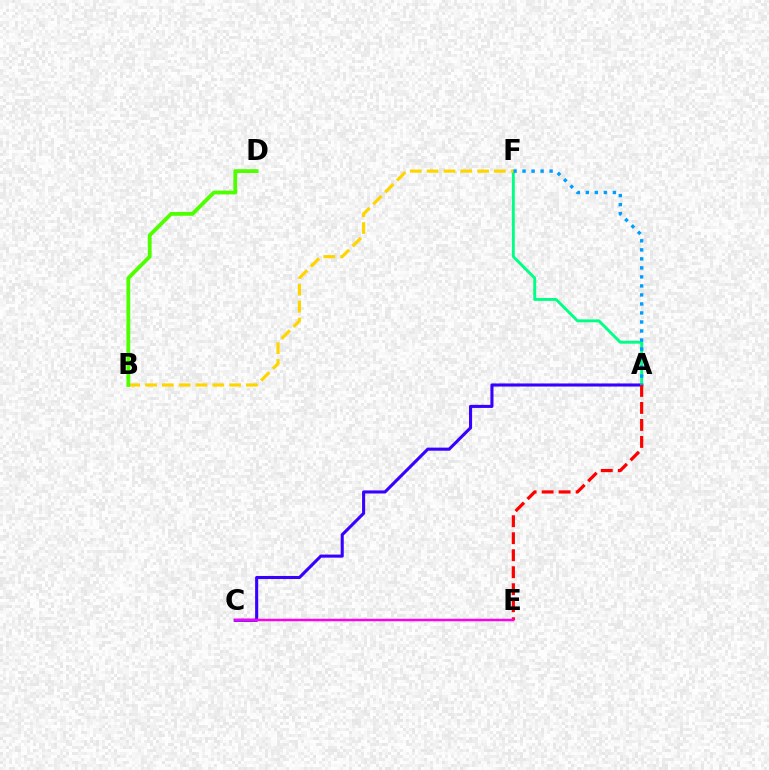{('A', 'C'): [{'color': '#3700ff', 'line_style': 'solid', 'thickness': 2.22}], ('A', 'F'): [{'color': '#00ff86', 'line_style': 'solid', 'thickness': 2.09}, {'color': '#009eff', 'line_style': 'dotted', 'thickness': 2.45}], ('A', 'E'): [{'color': '#ff0000', 'line_style': 'dashed', 'thickness': 2.31}], ('B', 'F'): [{'color': '#ffd500', 'line_style': 'dashed', 'thickness': 2.28}], ('B', 'D'): [{'color': '#4fff00', 'line_style': 'solid', 'thickness': 2.75}], ('C', 'E'): [{'color': '#ff00ed', 'line_style': 'solid', 'thickness': 1.78}]}